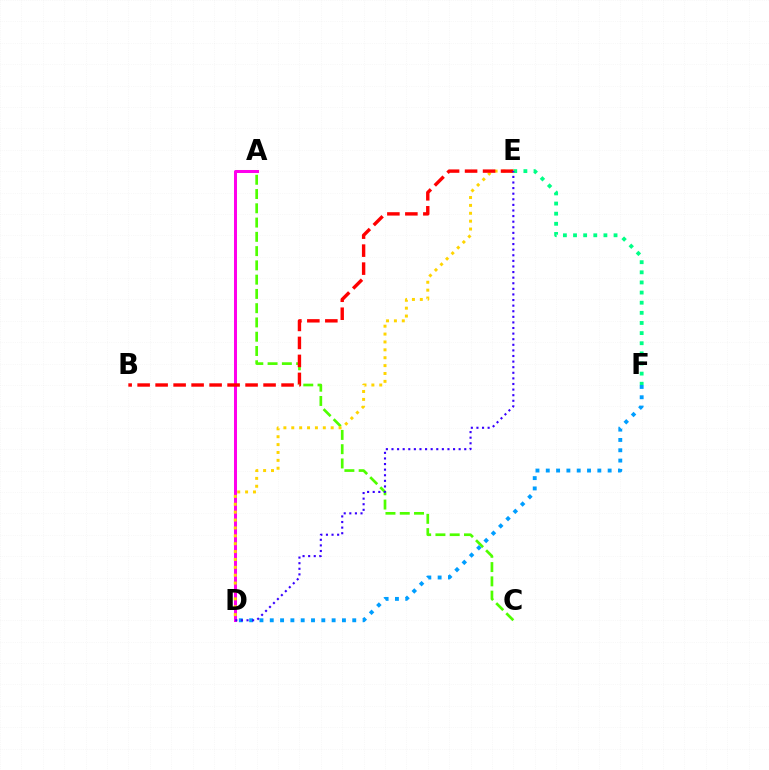{('A', 'C'): [{'color': '#4fff00', 'line_style': 'dashed', 'thickness': 1.94}], ('E', 'F'): [{'color': '#00ff86', 'line_style': 'dotted', 'thickness': 2.75}], ('D', 'F'): [{'color': '#009eff', 'line_style': 'dotted', 'thickness': 2.8}], ('A', 'D'): [{'color': '#ff00ed', 'line_style': 'solid', 'thickness': 2.17}], ('D', 'E'): [{'color': '#ffd500', 'line_style': 'dotted', 'thickness': 2.14}, {'color': '#3700ff', 'line_style': 'dotted', 'thickness': 1.52}], ('B', 'E'): [{'color': '#ff0000', 'line_style': 'dashed', 'thickness': 2.44}]}